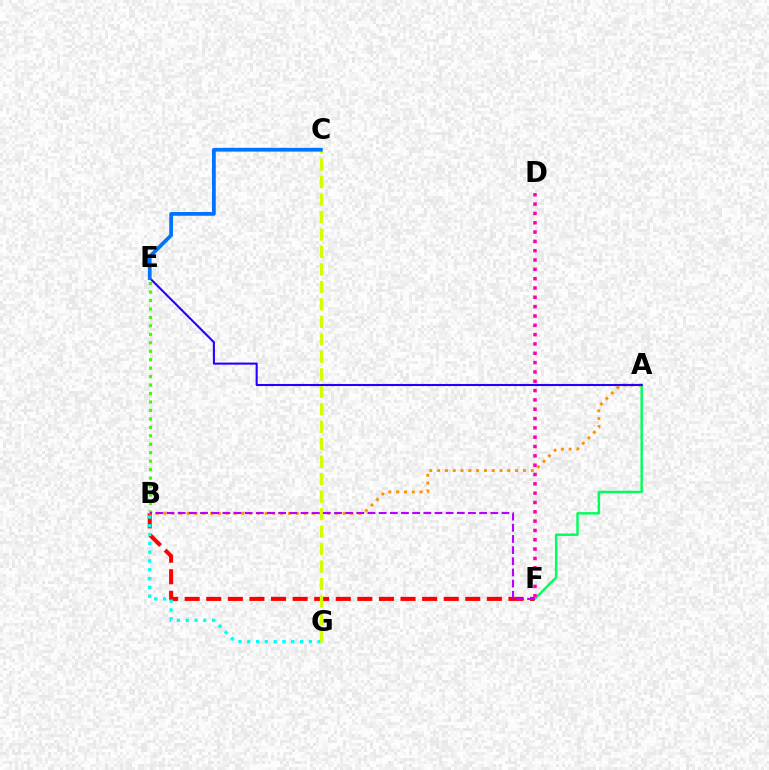{('B', 'F'): [{'color': '#ff0000', 'line_style': 'dashed', 'thickness': 2.93}, {'color': '#b900ff', 'line_style': 'dashed', 'thickness': 1.52}], ('A', 'F'): [{'color': '#00ff5c', 'line_style': 'solid', 'thickness': 1.76}], ('B', 'G'): [{'color': '#00fff6', 'line_style': 'dotted', 'thickness': 2.39}], ('A', 'B'): [{'color': '#ff9400', 'line_style': 'dotted', 'thickness': 2.12}], ('D', 'F'): [{'color': '#ff00ac', 'line_style': 'dotted', 'thickness': 2.53}], ('B', 'E'): [{'color': '#3dff00', 'line_style': 'dotted', 'thickness': 2.3}], ('C', 'G'): [{'color': '#d1ff00', 'line_style': 'dashed', 'thickness': 2.37}], ('A', 'E'): [{'color': '#2500ff', 'line_style': 'solid', 'thickness': 1.5}], ('C', 'E'): [{'color': '#0074ff', 'line_style': 'solid', 'thickness': 2.7}]}